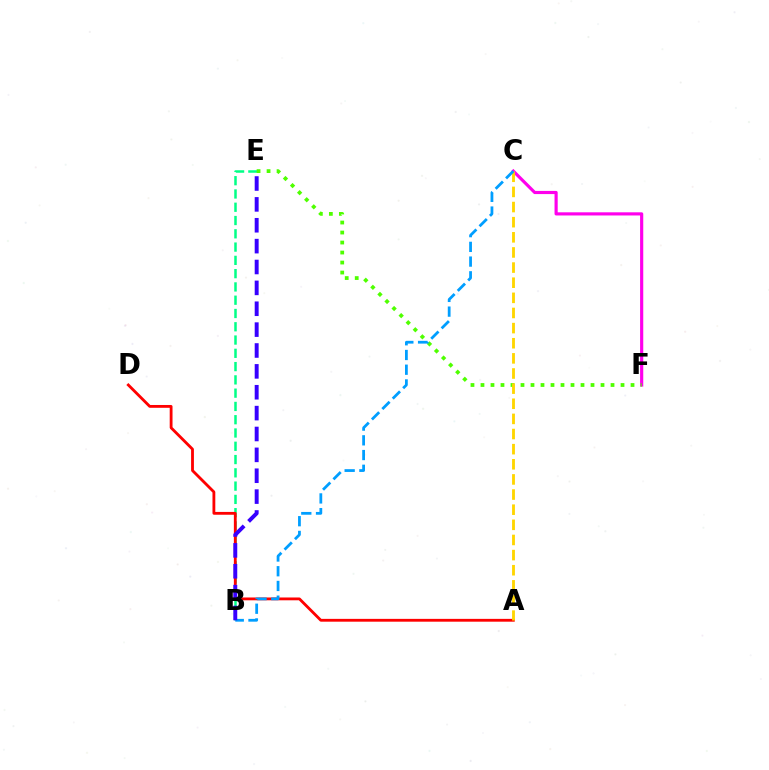{('C', 'F'): [{'color': '#ff00ed', 'line_style': 'solid', 'thickness': 2.28}], ('B', 'E'): [{'color': '#00ff86', 'line_style': 'dashed', 'thickness': 1.8}, {'color': '#3700ff', 'line_style': 'dashed', 'thickness': 2.84}], ('A', 'D'): [{'color': '#ff0000', 'line_style': 'solid', 'thickness': 2.03}], ('E', 'F'): [{'color': '#4fff00', 'line_style': 'dotted', 'thickness': 2.72}], ('A', 'C'): [{'color': '#ffd500', 'line_style': 'dashed', 'thickness': 2.06}], ('B', 'C'): [{'color': '#009eff', 'line_style': 'dashed', 'thickness': 2.0}]}